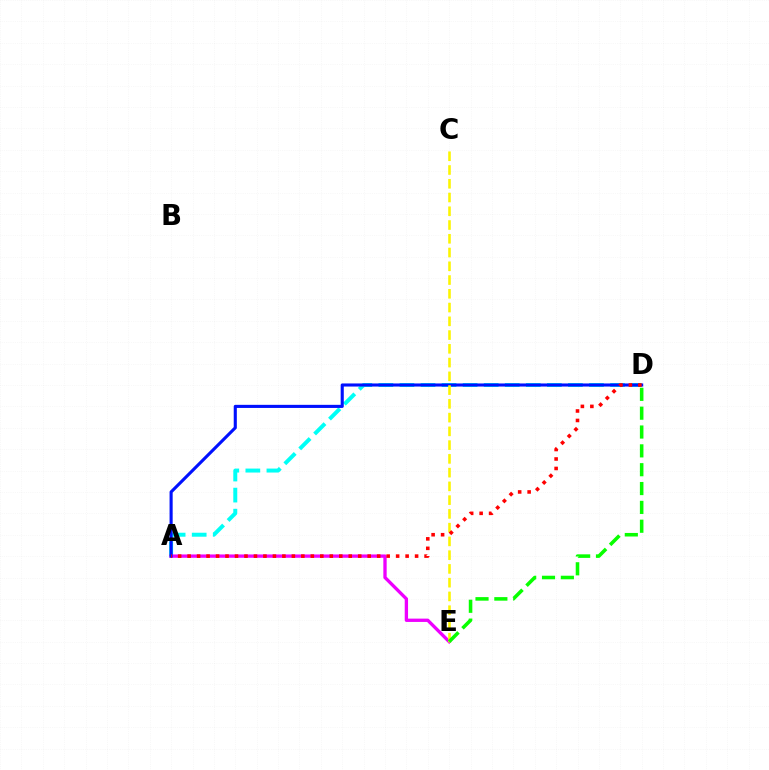{('A', 'D'): [{'color': '#00fff6', 'line_style': 'dashed', 'thickness': 2.86}, {'color': '#0010ff', 'line_style': 'solid', 'thickness': 2.23}, {'color': '#ff0000', 'line_style': 'dotted', 'thickness': 2.58}], ('A', 'E'): [{'color': '#ee00ff', 'line_style': 'solid', 'thickness': 2.39}], ('C', 'E'): [{'color': '#fcf500', 'line_style': 'dashed', 'thickness': 1.87}], ('D', 'E'): [{'color': '#08ff00', 'line_style': 'dashed', 'thickness': 2.56}]}